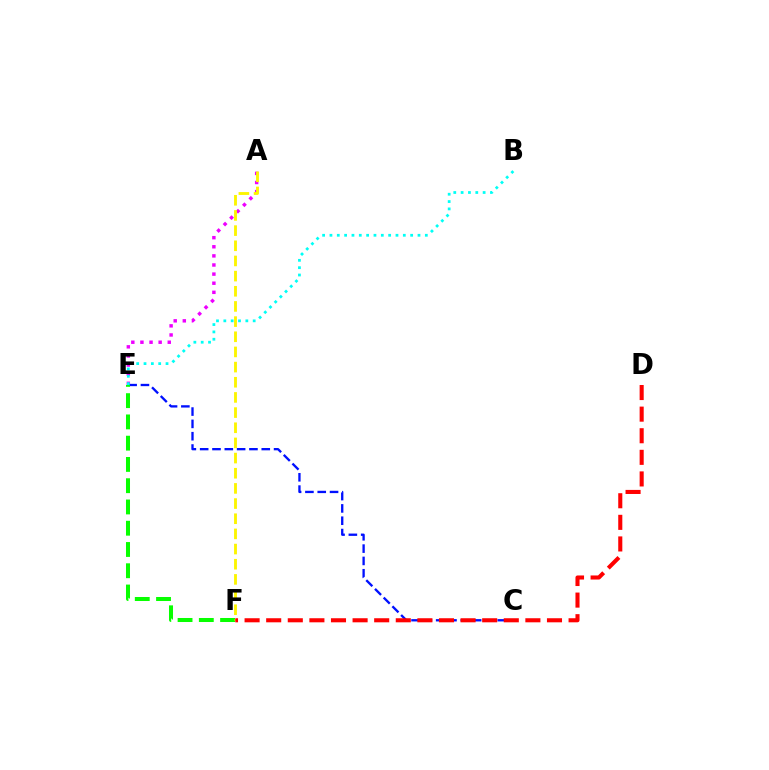{('A', 'E'): [{'color': '#ee00ff', 'line_style': 'dotted', 'thickness': 2.48}], ('C', 'E'): [{'color': '#0010ff', 'line_style': 'dashed', 'thickness': 1.67}], ('E', 'F'): [{'color': '#08ff00', 'line_style': 'dashed', 'thickness': 2.89}], ('B', 'E'): [{'color': '#00fff6', 'line_style': 'dotted', 'thickness': 1.99}], ('A', 'F'): [{'color': '#fcf500', 'line_style': 'dashed', 'thickness': 2.06}], ('D', 'F'): [{'color': '#ff0000', 'line_style': 'dashed', 'thickness': 2.93}]}